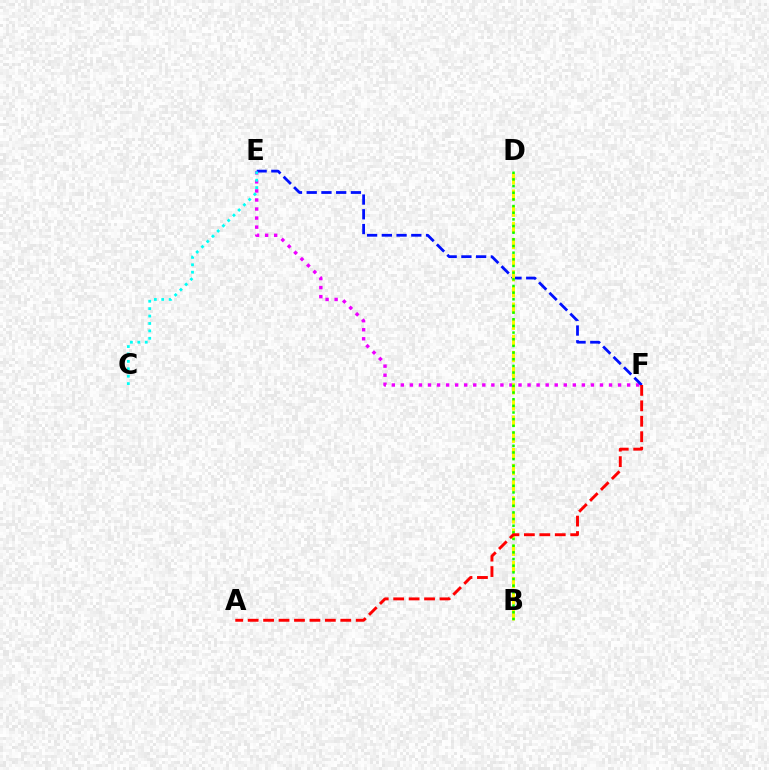{('E', 'F'): [{'color': '#ee00ff', 'line_style': 'dotted', 'thickness': 2.46}, {'color': '#0010ff', 'line_style': 'dashed', 'thickness': 2.0}], ('C', 'E'): [{'color': '#00fff6', 'line_style': 'dotted', 'thickness': 2.01}], ('B', 'D'): [{'color': '#fcf500', 'line_style': 'dashed', 'thickness': 2.19}, {'color': '#08ff00', 'line_style': 'dotted', 'thickness': 1.81}], ('A', 'F'): [{'color': '#ff0000', 'line_style': 'dashed', 'thickness': 2.1}]}